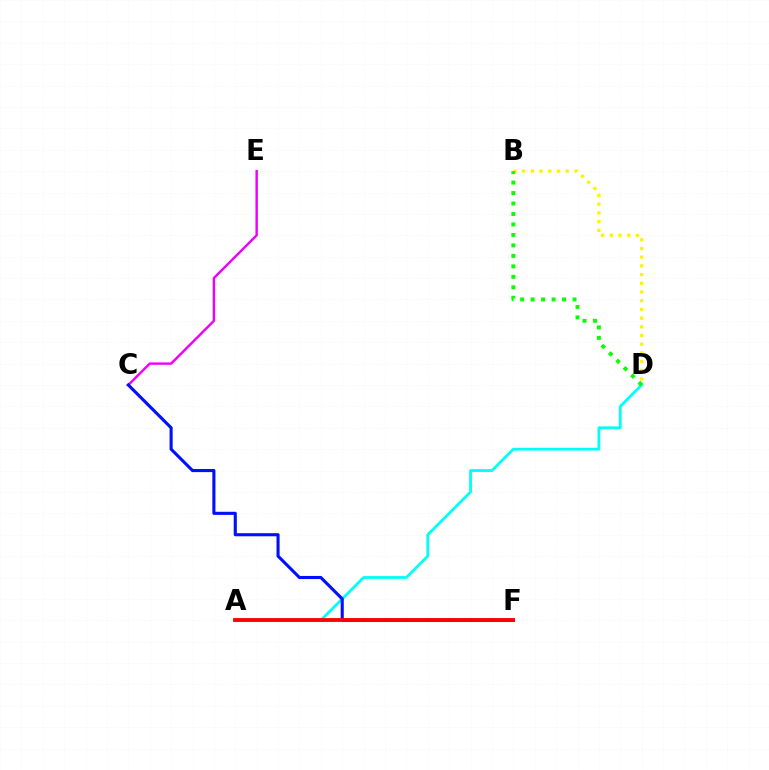{('A', 'D'): [{'color': '#00fff6', 'line_style': 'solid', 'thickness': 2.0}], ('C', 'E'): [{'color': '#ee00ff', 'line_style': 'solid', 'thickness': 1.74}], ('C', 'F'): [{'color': '#0010ff', 'line_style': 'solid', 'thickness': 2.23}], ('B', 'D'): [{'color': '#fcf500', 'line_style': 'dotted', 'thickness': 2.37}, {'color': '#08ff00', 'line_style': 'dotted', 'thickness': 2.85}], ('A', 'F'): [{'color': '#ff0000', 'line_style': 'solid', 'thickness': 2.75}]}